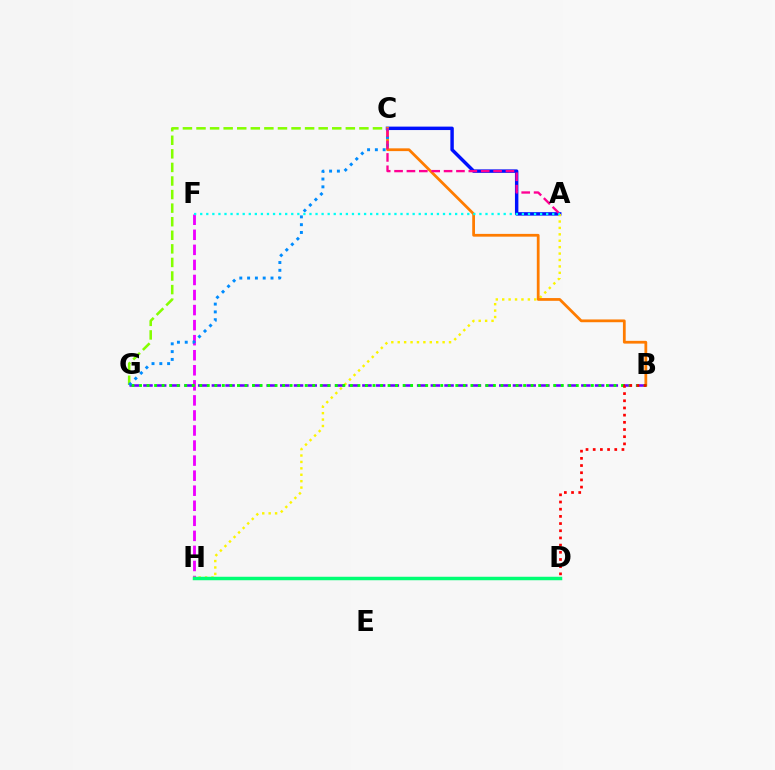{('C', 'G'): [{'color': '#84ff00', 'line_style': 'dashed', 'thickness': 1.84}, {'color': '#008cff', 'line_style': 'dotted', 'thickness': 2.12}], ('F', 'H'): [{'color': '#ee00ff', 'line_style': 'dashed', 'thickness': 2.04}], ('A', 'C'): [{'color': '#0010ff', 'line_style': 'solid', 'thickness': 2.48}, {'color': '#ff0094', 'line_style': 'dashed', 'thickness': 1.68}], ('A', 'H'): [{'color': '#fcf500', 'line_style': 'dotted', 'thickness': 1.74}], ('B', 'G'): [{'color': '#7200ff', 'line_style': 'dashed', 'thickness': 1.86}, {'color': '#08ff00', 'line_style': 'dotted', 'thickness': 2.05}], ('B', 'C'): [{'color': '#ff7c00', 'line_style': 'solid', 'thickness': 1.99}], ('A', 'F'): [{'color': '#00fff6', 'line_style': 'dotted', 'thickness': 1.65}], ('B', 'D'): [{'color': '#ff0000', 'line_style': 'dotted', 'thickness': 1.95}], ('D', 'H'): [{'color': '#00ff74', 'line_style': 'solid', 'thickness': 2.5}]}